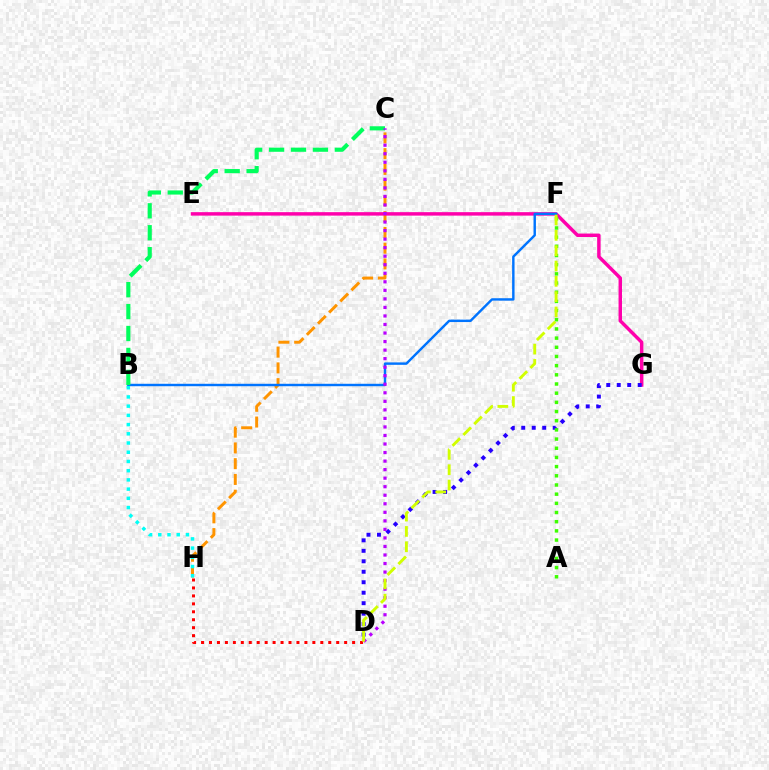{('C', 'H'): [{'color': '#ff9400', 'line_style': 'dashed', 'thickness': 2.14}], ('E', 'G'): [{'color': '#ff00ac', 'line_style': 'solid', 'thickness': 2.49}], ('B', 'F'): [{'color': '#0074ff', 'line_style': 'solid', 'thickness': 1.75}], ('B', 'C'): [{'color': '#00ff5c', 'line_style': 'dashed', 'thickness': 2.98}], ('B', 'H'): [{'color': '#00fff6', 'line_style': 'dotted', 'thickness': 2.5}], ('D', 'G'): [{'color': '#2500ff', 'line_style': 'dotted', 'thickness': 2.85}], ('D', 'H'): [{'color': '#ff0000', 'line_style': 'dotted', 'thickness': 2.16}], ('C', 'D'): [{'color': '#b900ff', 'line_style': 'dotted', 'thickness': 2.32}], ('A', 'F'): [{'color': '#3dff00', 'line_style': 'dotted', 'thickness': 2.49}], ('D', 'F'): [{'color': '#d1ff00', 'line_style': 'dashed', 'thickness': 2.08}]}